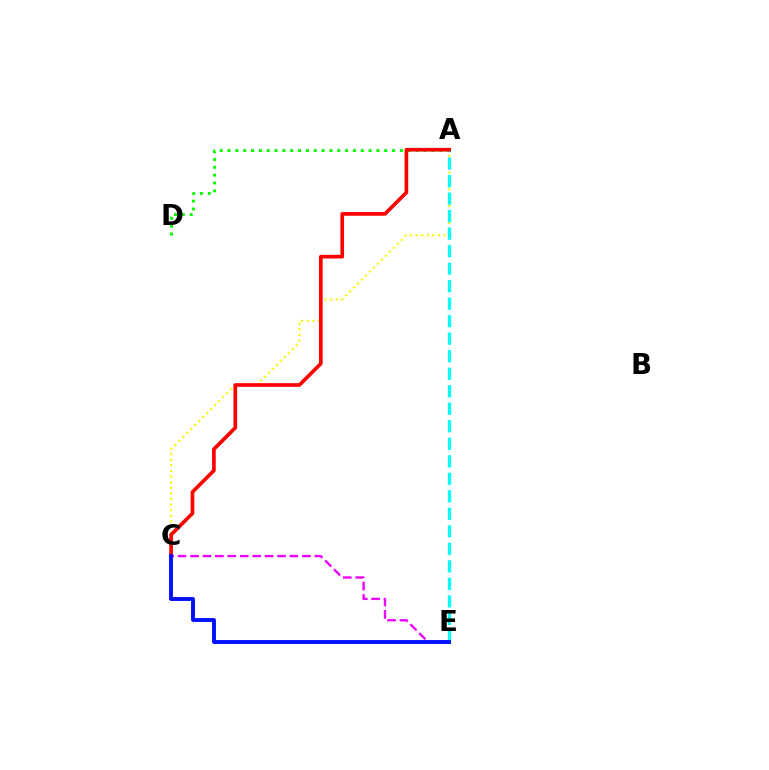{('C', 'E'): [{'color': '#ee00ff', 'line_style': 'dashed', 'thickness': 1.69}, {'color': '#0010ff', 'line_style': 'solid', 'thickness': 2.79}], ('A', 'D'): [{'color': '#08ff00', 'line_style': 'dotted', 'thickness': 2.13}], ('A', 'C'): [{'color': '#fcf500', 'line_style': 'dotted', 'thickness': 1.52}, {'color': '#ff0000', 'line_style': 'solid', 'thickness': 2.64}], ('A', 'E'): [{'color': '#00fff6', 'line_style': 'dashed', 'thickness': 2.38}]}